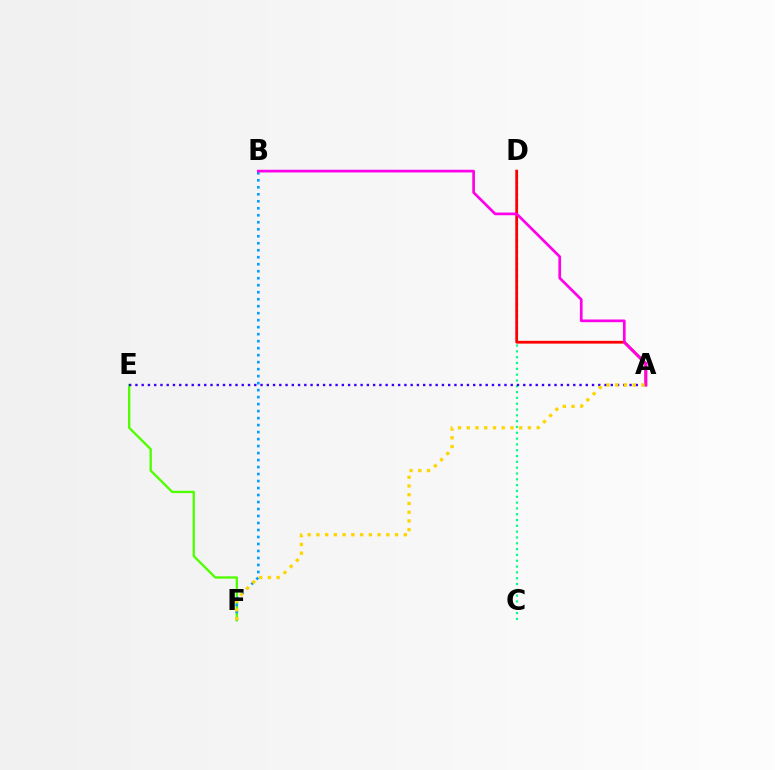{('C', 'D'): [{'color': '#00ff86', 'line_style': 'dotted', 'thickness': 1.58}], ('E', 'F'): [{'color': '#4fff00', 'line_style': 'solid', 'thickness': 1.68}], ('B', 'F'): [{'color': '#009eff', 'line_style': 'dotted', 'thickness': 1.9}], ('A', 'D'): [{'color': '#ff0000', 'line_style': 'solid', 'thickness': 2.0}], ('A', 'E'): [{'color': '#3700ff', 'line_style': 'dotted', 'thickness': 1.7}], ('A', 'B'): [{'color': '#ff00ed', 'line_style': 'solid', 'thickness': 1.94}], ('A', 'F'): [{'color': '#ffd500', 'line_style': 'dotted', 'thickness': 2.37}]}